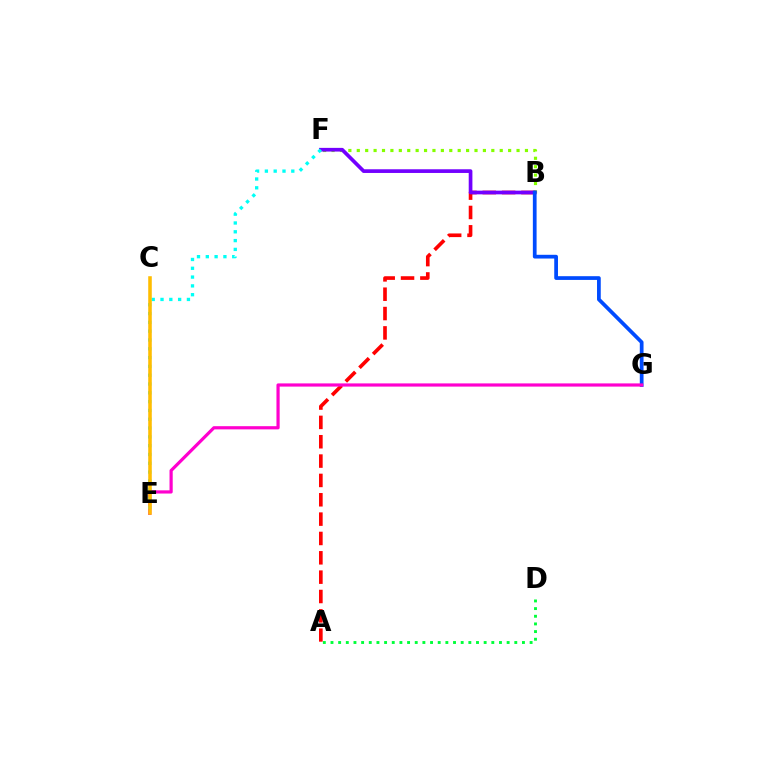{('A', 'D'): [{'color': '#00ff39', 'line_style': 'dotted', 'thickness': 2.08}], ('A', 'B'): [{'color': '#ff0000', 'line_style': 'dashed', 'thickness': 2.63}], ('B', 'F'): [{'color': '#84ff00', 'line_style': 'dotted', 'thickness': 2.28}, {'color': '#7200ff', 'line_style': 'solid', 'thickness': 2.66}], ('B', 'G'): [{'color': '#004bff', 'line_style': 'solid', 'thickness': 2.69}], ('E', 'G'): [{'color': '#ff00cf', 'line_style': 'solid', 'thickness': 2.3}], ('E', 'F'): [{'color': '#00fff6', 'line_style': 'dotted', 'thickness': 2.39}], ('C', 'E'): [{'color': '#ffbd00', 'line_style': 'solid', 'thickness': 2.56}]}